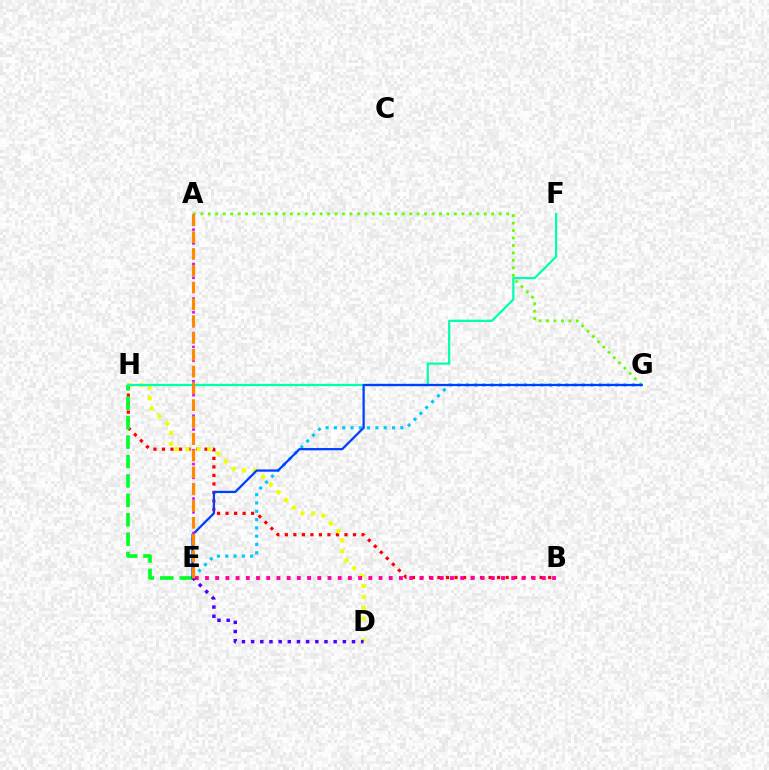{('B', 'H'): [{'color': '#ff0000', 'line_style': 'dotted', 'thickness': 2.31}], ('A', 'G'): [{'color': '#66ff00', 'line_style': 'dotted', 'thickness': 2.03}], ('D', 'H'): [{'color': '#eeff00', 'line_style': 'dotted', 'thickness': 2.96}], ('E', 'H'): [{'color': '#00ff27', 'line_style': 'dashed', 'thickness': 2.64}], ('E', 'G'): [{'color': '#00c7ff', 'line_style': 'dotted', 'thickness': 2.26}, {'color': '#003fff', 'line_style': 'solid', 'thickness': 1.63}], ('B', 'E'): [{'color': '#ff00a0', 'line_style': 'dotted', 'thickness': 2.77}], ('F', 'H'): [{'color': '#00ffaf', 'line_style': 'solid', 'thickness': 1.61}], ('A', 'E'): [{'color': '#d600ff', 'line_style': 'dotted', 'thickness': 1.87}, {'color': '#ff8800', 'line_style': 'dashed', 'thickness': 2.28}], ('D', 'E'): [{'color': '#4f00ff', 'line_style': 'dotted', 'thickness': 2.49}]}